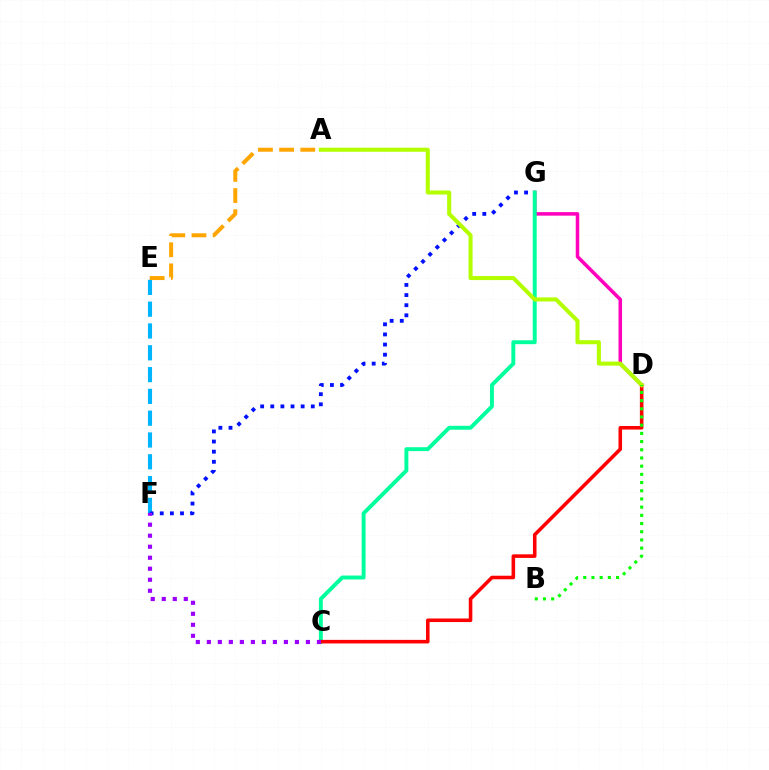{('E', 'F'): [{'color': '#00b5ff', 'line_style': 'dashed', 'thickness': 2.96}], ('A', 'E'): [{'color': '#ffa500', 'line_style': 'dashed', 'thickness': 2.87}], ('F', 'G'): [{'color': '#0010ff', 'line_style': 'dotted', 'thickness': 2.75}], ('D', 'G'): [{'color': '#ff00bd', 'line_style': 'solid', 'thickness': 2.53}], ('C', 'G'): [{'color': '#00ff9d', 'line_style': 'solid', 'thickness': 2.83}], ('C', 'D'): [{'color': '#ff0000', 'line_style': 'solid', 'thickness': 2.57}], ('A', 'D'): [{'color': '#b3ff00', 'line_style': 'solid', 'thickness': 2.92}], ('C', 'F'): [{'color': '#9b00ff', 'line_style': 'dotted', 'thickness': 2.99}], ('B', 'D'): [{'color': '#08ff00', 'line_style': 'dotted', 'thickness': 2.23}]}